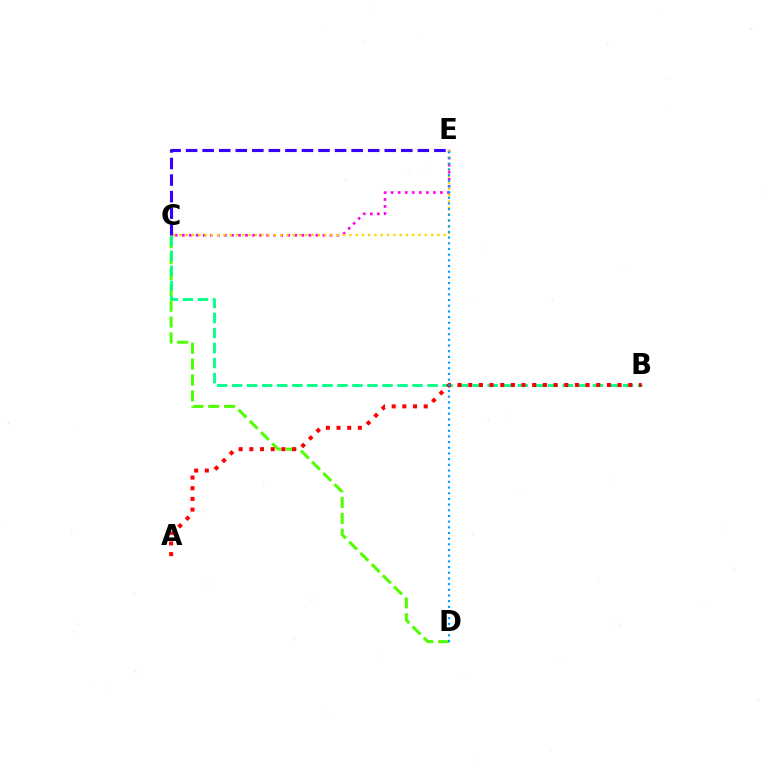{('C', 'E'): [{'color': '#ff00ed', 'line_style': 'dotted', 'thickness': 1.91}, {'color': '#ffd500', 'line_style': 'dotted', 'thickness': 1.71}, {'color': '#3700ff', 'line_style': 'dashed', 'thickness': 2.25}], ('C', 'D'): [{'color': '#4fff00', 'line_style': 'dashed', 'thickness': 2.16}], ('B', 'C'): [{'color': '#00ff86', 'line_style': 'dashed', 'thickness': 2.04}], ('A', 'B'): [{'color': '#ff0000', 'line_style': 'dotted', 'thickness': 2.9}], ('D', 'E'): [{'color': '#009eff', 'line_style': 'dotted', 'thickness': 1.54}]}